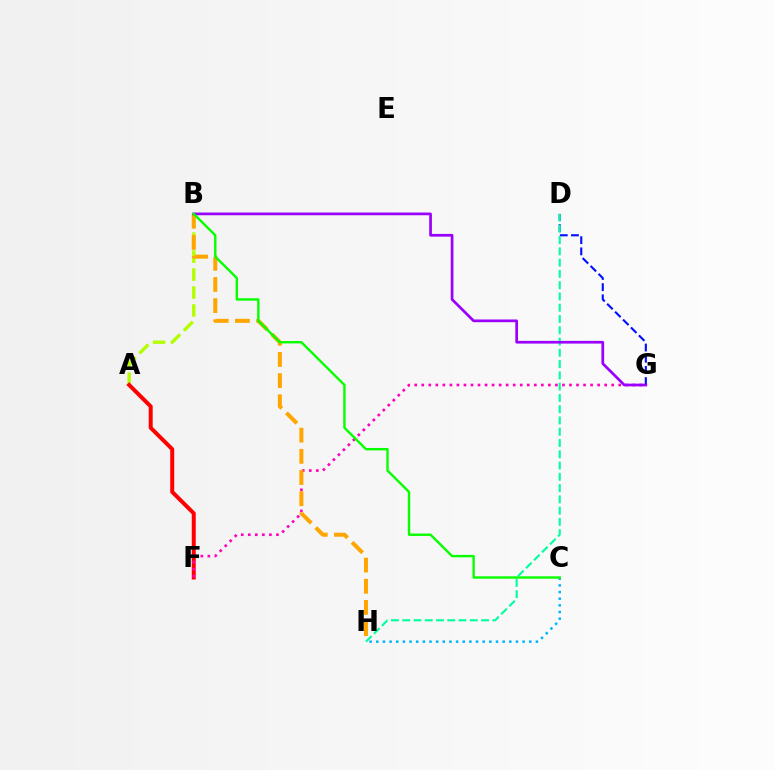{('A', 'B'): [{'color': '#b3ff00', 'line_style': 'dashed', 'thickness': 2.44}], ('A', 'F'): [{'color': '#ff0000', 'line_style': 'solid', 'thickness': 2.87}], ('C', 'H'): [{'color': '#00b5ff', 'line_style': 'dotted', 'thickness': 1.81}], ('D', 'G'): [{'color': '#0010ff', 'line_style': 'dashed', 'thickness': 1.52}], ('D', 'H'): [{'color': '#00ff9d', 'line_style': 'dashed', 'thickness': 1.53}], ('F', 'G'): [{'color': '#ff00bd', 'line_style': 'dotted', 'thickness': 1.91}], ('B', 'H'): [{'color': '#ffa500', 'line_style': 'dashed', 'thickness': 2.88}], ('B', 'G'): [{'color': '#9b00ff', 'line_style': 'solid', 'thickness': 1.96}], ('B', 'C'): [{'color': '#08ff00', 'line_style': 'solid', 'thickness': 1.73}]}